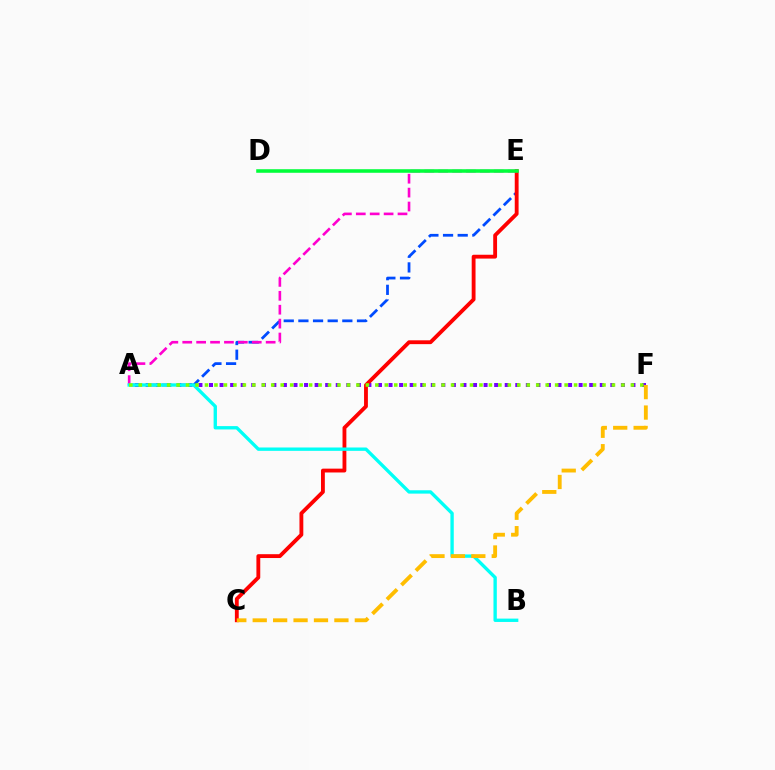{('A', 'F'): [{'color': '#7200ff', 'line_style': 'dotted', 'thickness': 2.87}, {'color': '#84ff00', 'line_style': 'dotted', 'thickness': 2.57}], ('A', 'E'): [{'color': '#004bff', 'line_style': 'dashed', 'thickness': 1.99}, {'color': '#ff00cf', 'line_style': 'dashed', 'thickness': 1.89}], ('C', 'E'): [{'color': '#ff0000', 'line_style': 'solid', 'thickness': 2.76}], ('A', 'B'): [{'color': '#00fff6', 'line_style': 'solid', 'thickness': 2.41}], ('C', 'F'): [{'color': '#ffbd00', 'line_style': 'dashed', 'thickness': 2.77}], ('D', 'E'): [{'color': '#00ff39', 'line_style': 'solid', 'thickness': 2.56}]}